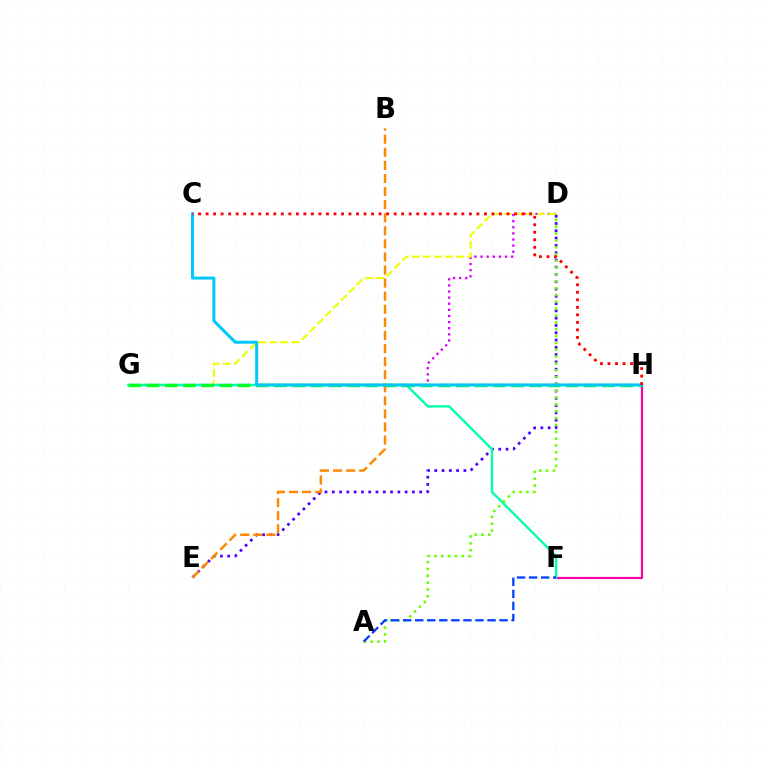{('D', 'G'): [{'color': '#d600ff', 'line_style': 'dotted', 'thickness': 1.66}, {'color': '#eeff00', 'line_style': 'dashed', 'thickness': 1.51}], ('D', 'E'): [{'color': '#4f00ff', 'line_style': 'dotted', 'thickness': 1.98}], ('F', 'H'): [{'color': '#ff00a0', 'line_style': 'solid', 'thickness': 1.56}], ('F', 'G'): [{'color': '#00ffaf', 'line_style': 'solid', 'thickness': 1.71}], ('G', 'H'): [{'color': '#00ff27', 'line_style': 'dashed', 'thickness': 2.48}], ('B', 'E'): [{'color': '#ff8800', 'line_style': 'dashed', 'thickness': 1.78}], ('A', 'D'): [{'color': '#66ff00', 'line_style': 'dotted', 'thickness': 1.86}], ('C', 'H'): [{'color': '#00c7ff', 'line_style': 'solid', 'thickness': 2.16}, {'color': '#ff0000', 'line_style': 'dotted', 'thickness': 2.04}], ('A', 'F'): [{'color': '#003fff', 'line_style': 'dashed', 'thickness': 1.64}]}